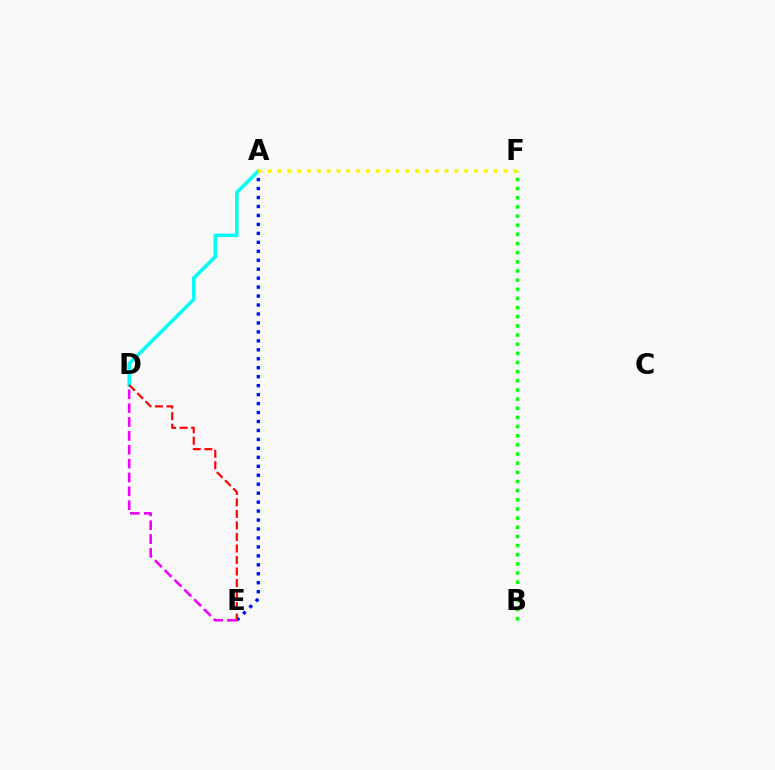{('A', 'E'): [{'color': '#0010ff', 'line_style': 'dotted', 'thickness': 2.43}], ('A', 'D'): [{'color': '#00fff6', 'line_style': 'solid', 'thickness': 2.54}], ('D', 'E'): [{'color': '#ee00ff', 'line_style': 'dashed', 'thickness': 1.88}, {'color': '#ff0000', 'line_style': 'dashed', 'thickness': 1.57}], ('A', 'F'): [{'color': '#fcf500', 'line_style': 'dotted', 'thickness': 2.67}], ('B', 'F'): [{'color': '#08ff00', 'line_style': 'dotted', 'thickness': 2.49}]}